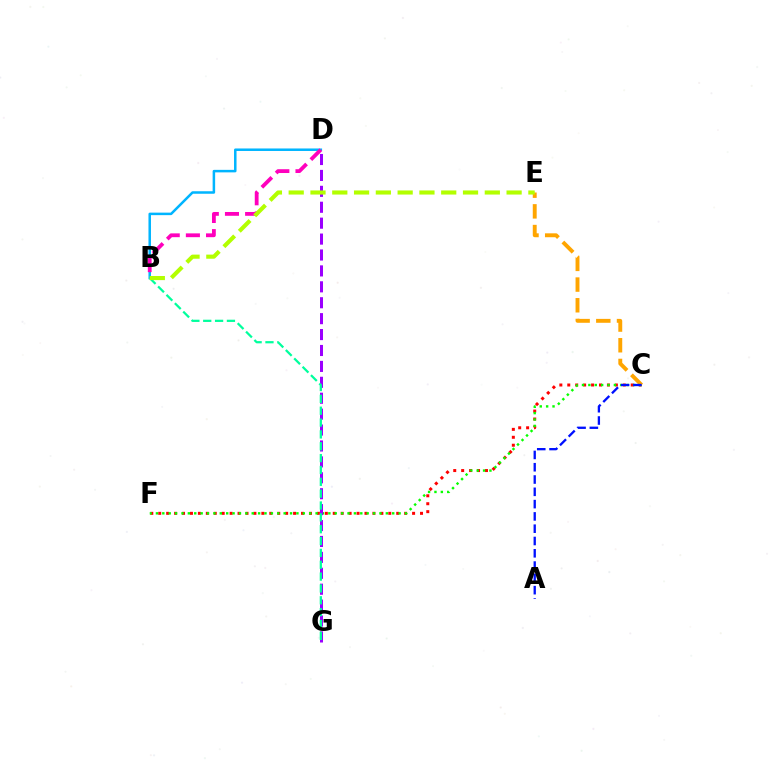{('C', 'F'): [{'color': '#ff0000', 'line_style': 'dotted', 'thickness': 2.16}, {'color': '#08ff00', 'line_style': 'dotted', 'thickness': 1.74}], ('B', 'D'): [{'color': '#00b5ff', 'line_style': 'solid', 'thickness': 1.81}, {'color': '#ff00bd', 'line_style': 'dashed', 'thickness': 2.74}], ('D', 'G'): [{'color': '#9b00ff', 'line_style': 'dashed', 'thickness': 2.16}], ('C', 'E'): [{'color': '#ffa500', 'line_style': 'dashed', 'thickness': 2.81}], ('A', 'C'): [{'color': '#0010ff', 'line_style': 'dashed', 'thickness': 1.67}], ('B', 'G'): [{'color': '#00ff9d', 'line_style': 'dashed', 'thickness': 1.61}], ('B', 'E'): [{'color': '#b3ff00', 'line_style': 'dashed', 'thickness': 2.96}]}